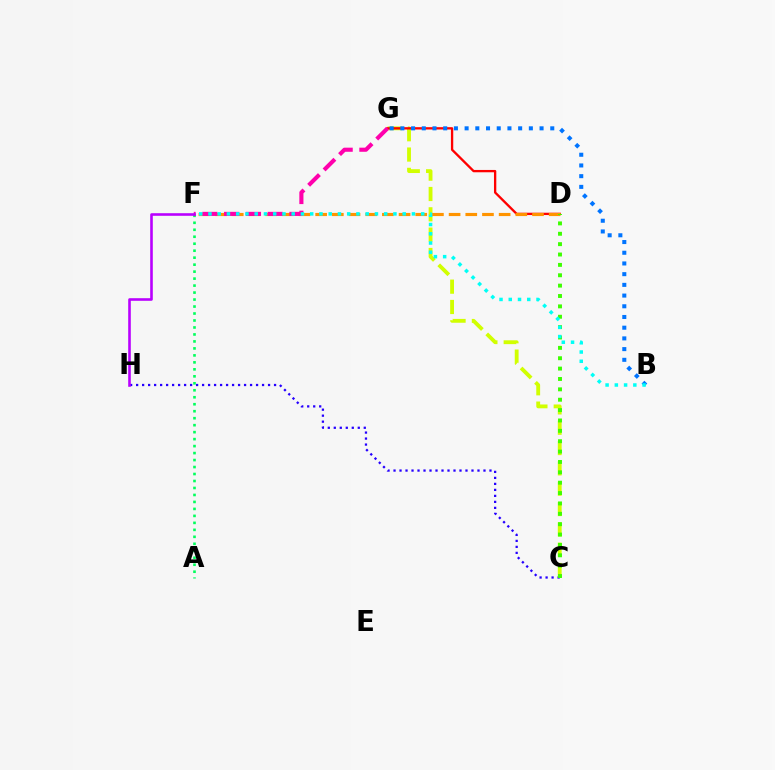{('A', 'F'): [{'color': '#00ff5c', 'line_style': 'dotted', 'thickness': 1.9}], ('C', 'H'): [{'color': '#2500ff', 'line_style': 'dotted', 'thickness': 1.63}], ('C', 'G'): [{'color': '#d1ff00', 'line_style': 'dashed', 'thickness': 2.76}], ('D', 'G'): [{'color': '#ff0000', 'line_style': 'solid', 'thickness': 1.68}], ('D', 'F'): [{'color': '#ff9400', 'line_style': 'dashed', 'thickness': 2.27}], ('F', 'G'): [{'color': '#ff00ac', 'line_style': 'dashed', 'thickness': 2.96}], ('C', 'D'): [{'color': '#3dff00', 'line_style': 'dotted', 'thickness': 2.82}], ('F', 'H'): [{'color': '#b900ff', 'line_style': 'solid', 'thickness': 1.88}], ('B', 'G'): [{'color': '#0074ff', 'line_style': 'dotted', 'thickness': 2.91}], ('B', 'F'): [{'color': '#00fff6', 'line_style': 'dotted', 'thickness': 2.51}]}